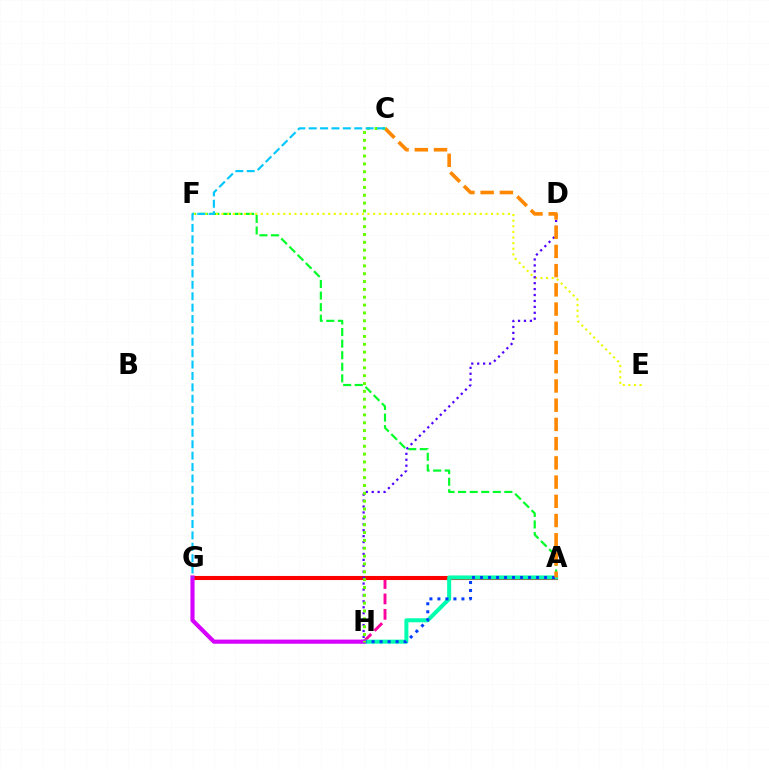{('A', 'H'): [{'color': '#ff00a0', 'line_style': 'dashed', 'thickness': 2.09}, {'color': '#00ffaf', 'line_style': 'solid', 'thickness': 2.9}, {'color': '#003fff', 'line_style': 'dotted', 'thickness': 2.17}], ('A', 'G'): [{'color': '#ff0000', 'line_style': 'solid', 'thickness': 2.94}], ('A', 'F'): [{'color': '#00ff27', 'line_style': 'dashed', 'thickness': 1.57}], ('E', 'F'): [{'color': '#eeff00', 'line_style': 'dotted', 'thickness': 1.53}], ('D', 'H'): [{'color': '#4f00ff', 'line_style': 'dotted', 'thickness': 1.61}], ('A', 'C'): [{'color': '#ff8800', 'line_style': 'dashed', 'thickness': 2.61}], ('G', 'H'): [{'color': '#d600ff', 'line_style': 'solid', 'thickness': 2.98}], ('C', 'H'): [{'color': '#66ff00', 'line_style': 'dotted', 'thickness': 2.13}], ('C', 'G'): [{'color': '#00c7ff', 'line_style': 'dashed', 'thickness': 1.55}]}